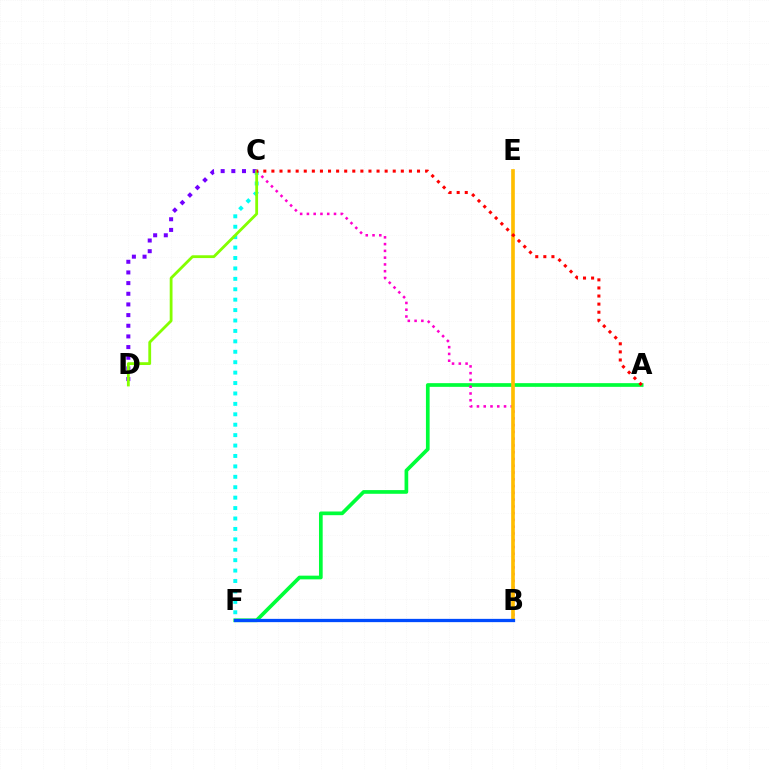{('A', 'F'): [{'color': '#00ff39', 'line_style': 'solid', 'thickness': 2.66}], ('B', 'C'): [{'color': '#ff00cf', 'line_style': 'dotted', 'thickness': 1.84}], ('B', 'E'): [{'color': '#ffbd00', 'line_style': 'solid', 'thickness': 2.64}], ('C', 'F'): [{'color': '#00fff6', 'line_style': 'dotted', 'thickness': 2.83}], ('C', 'D'): [{'color': '#7200ff', 'line_style': 'dotted', 'thickness': 2.9}, {'color': '#84ff00', 'line_style': 'solid', 'thickness': 2.02}], ('A', 'C'): [{'color': '#ff0000', 'line_style': 'dotted', 'thickness': 2.2}], ('B', 'F'): [{'color': '#004bff', 'line_style': 'solid', 'thickness': 2.35}]}